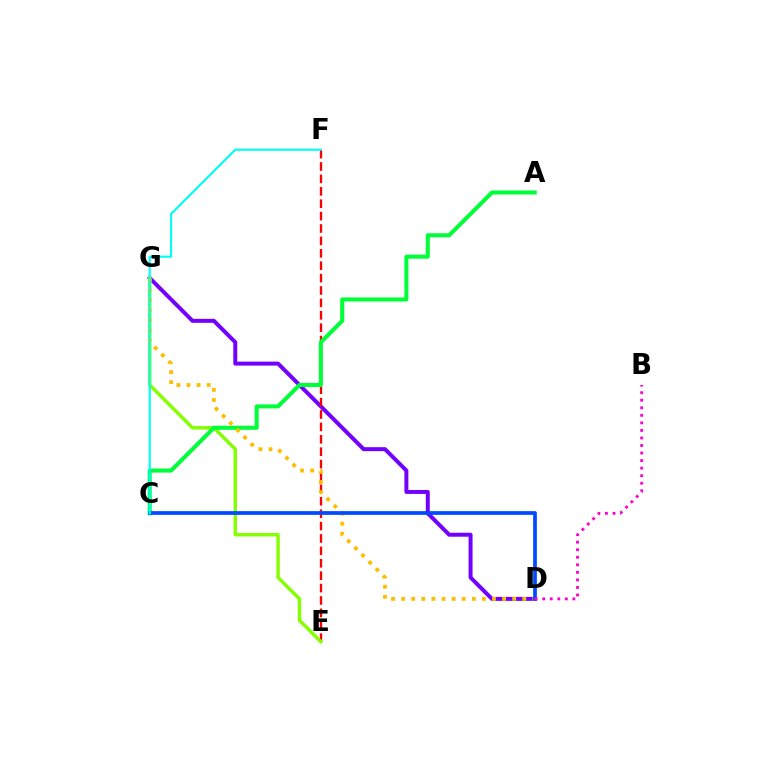{('D', 'G'): [{'color': '#7200ff', 'line_style': 'solid', 'thickness': 2.86}, {'color': '#ffbd00', 'line_style': 'dotted', 'thickness': 2.74}], ('E', 'F'): [{'color': '#ff0000', 'line_style': 'dashed', 'thickness': 1.68}], ('E', 'G'): [{'color': '#84ff00', 'line_style': 'solid', 'thickness': 2.47}], ('A', 'C'): [{'color': '#00ff39', 'line_style': 'solid', 'thickness': 2.92}], ('C', 'D'): [{'color': '#004bff', 'line_style': 'solid', 'thickness': 2.68}], ('C', 'F'): [{'color': '#00fff6', 'line_style': 'solid', 'thickness': 1.54}], ('B', 'D'): [{'color': '#ff00cf', 'line_style': 'dotted', 'thickness': 2.05}]}